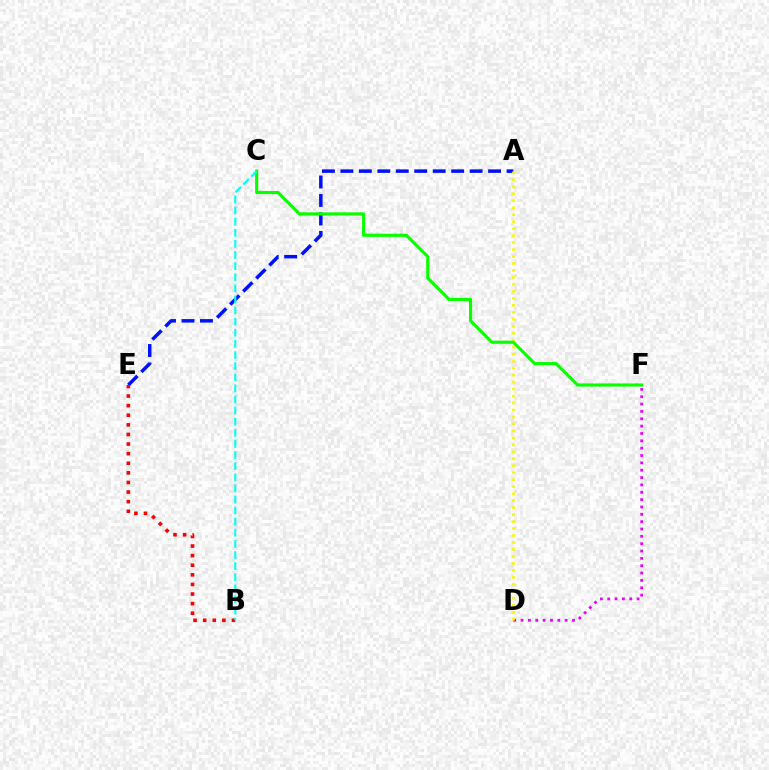{('D', 'F'): [{'color': '#ee00ff', 'line_style': 'dotted', 'thickness': 2.0}], ('A', 'E'): [{'color': '#0010ff', 'line_style': 'dashed', 'thickness': 2.51}], ('A', 'D'): [{'color': '#fcf500', 'line_style': 'dotted', 'thickness': 1.89}], ('C', 'F'): [{'color': '#08ff00', 'line_style': 'solid', 'thickness': 2.26}], ('B', 'E'): [{'color': '#ff0000', 'line_style': 'dotted', 'thickness': 2.61}], ('B', 'C'): [{'color': '#00fff6', 'line_style': 'dashed', 'thickness': 1.51}]}